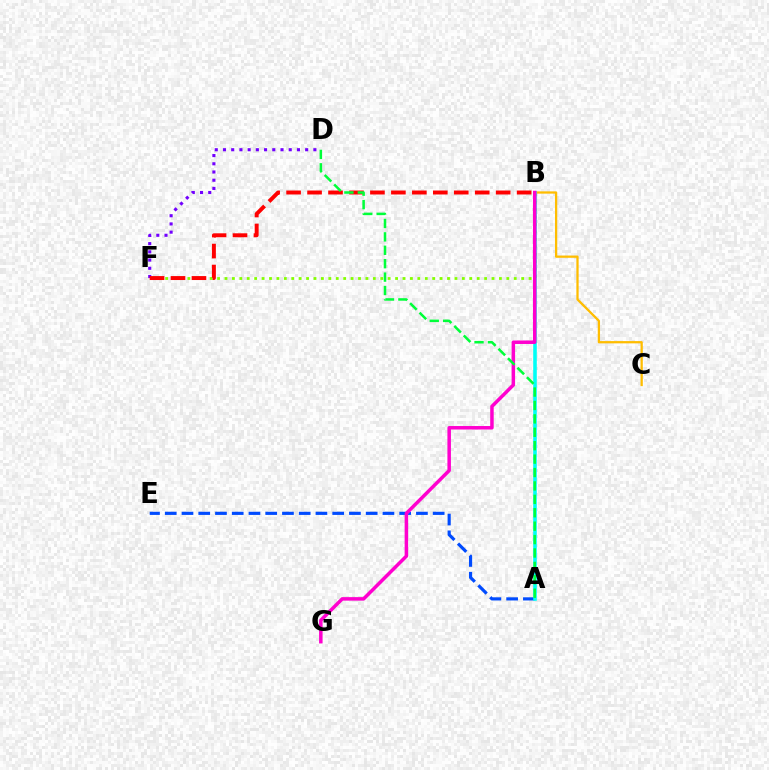{('B', 'C'): [{'color': '#ffbd00', 'line_style': 'solid', 'thickness': 1.63}], ('B', 'F'): [{'color': '#84ff00', 'line_style': 'dotted', 'thickness': 2.02}, {'color': '#ff0000', 'line_style': 'dashed', 'thickness': 2.85}], ('D', 'F'): [{'color': '#7200ff', 'line_style': 'dotted', 'thickness': 2.23}], ('A', 'E'): [{'color': '#004bff', 'line_style': 'dashed', 'thickness': 2.27}], ('A', 'B'): [{'color': '#00fff6', 'line_style': 'solid', 'thickness': 2.57}], ('B', 'G'): [{'color': '#ff00cf', 'line_style': 'solid', 'thickness': 2.52}], ('A', 'D'): [{'color': '#00ff39', 'line_style': 'dashed', 'thickness': 1.82}]}